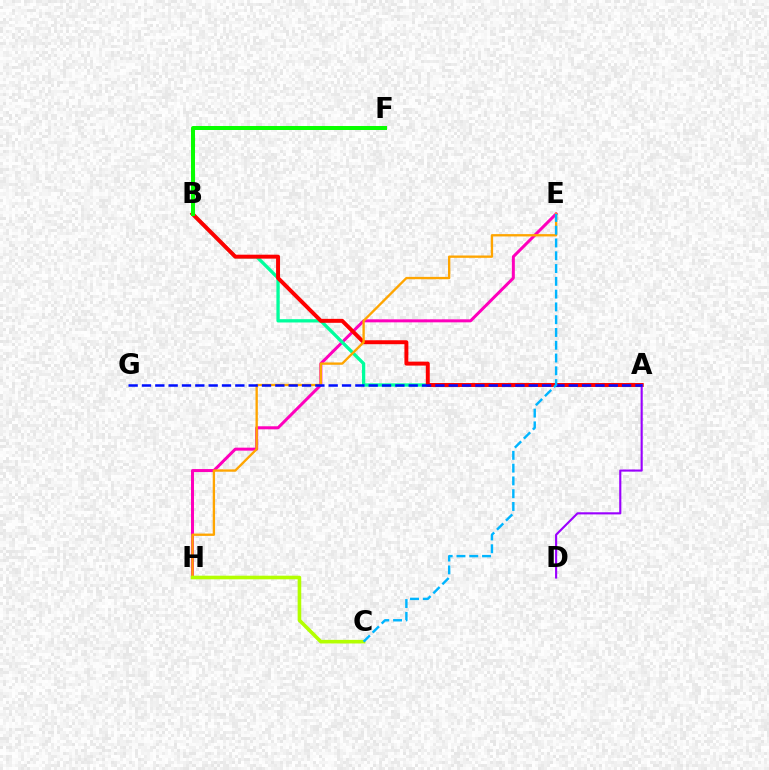{('E', 'H'): [{'color': '#ff00bd', 'line_style': 'solid', 'thickness': 2.16}, {'color': '#ffa500', 'line_style': 'solid', 'thickness': 1.68}], ('A', 'B'): [{'color': '#00ff9d', 'line_style': 'solid', 'thickness': 2.37}, {'color': '#ff0000', 'line_style': 'solid', 'thickness': 2.84}], ('B', 'F'): [{'color': '#08ff00', 'line_style': 'solid', 'thickness': 2.87}], ('A', 'D'): [{'color': '#9b00ff', 'line_style': 'solid', 'thickness': 1.53}], ('C', 'H'): [{'color': '#b3ff00', 'line_style': 'solid', 'thickness': 2.59}], ('A', 'G'): [{'color': '#0010ff', 'line_style': 'dashed', 'thickness': 1.81}], ('C', 'E'): [{'color': '#00b5ff', 'line_style': 'dashed', 'thickness': 1.74}]}